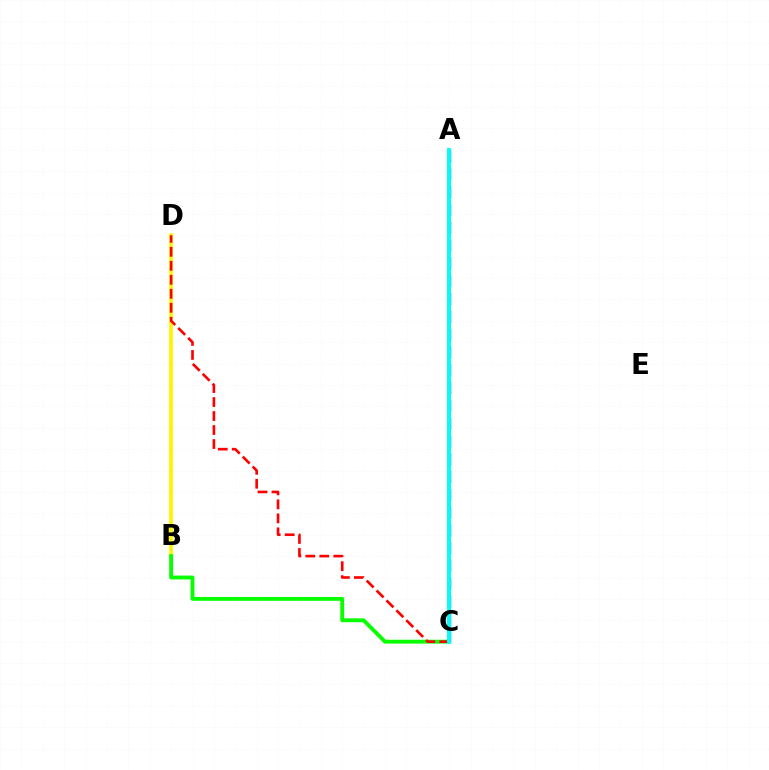{('B', 'D'): [{'color': '#fcf500', 'line_style': 'solid', 'thickness': 2.69}], ('A', 'C'): [{'color': '#ee00ff', 'line_style': 'dashed', 'thickness': 2.07}, {'color': '#0010ff', 'line_style': 'dashed', 'thickness': 2.42}, {'color': '#00fff6', 'line_style': 'solid', 'thickness': 2.83}], ('B', 'C'): [{'color': '#08ff00', 'line_style': 'solid', 'thickness': 2.78}], ('C', 'D'): [{'color': '#ff0000', 'line_style': 'dashed', 'thickness': 1.9}]}